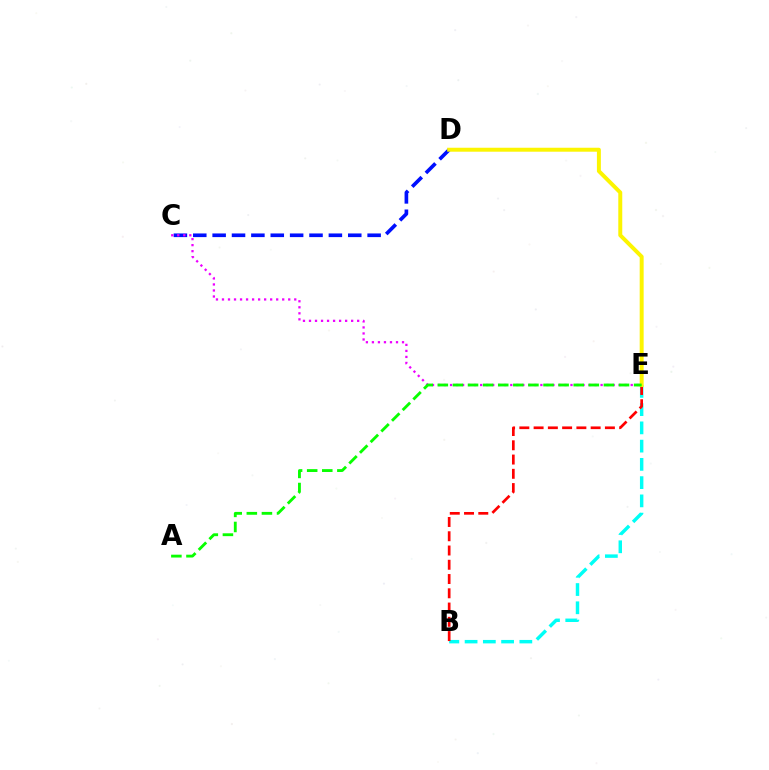{('C', 'D'): [{'color': '#0010ff', 'line_style': 'dashed', 'thickness': 2.63}], ('B', 'E'): [{'color': '#00fff6', 'line_style': 'dashed', 'thickness': 2.48}, {'color': '#ff0000', 'line_style': 'dashed', 'thickness': 1.94}], ('D', 'E'): [{'color': '#fcf500', 'line_style': 'solid', 'thickness': 2.85}], ('C', 'E'): [{'color': '#ee00ff', 'line_style': 'dotted', 'thickness': 1.64}], ('A', 'E'): [{'color': '#08ff00', 'line_style': 'dashed', 'thickness': 2.05}]}